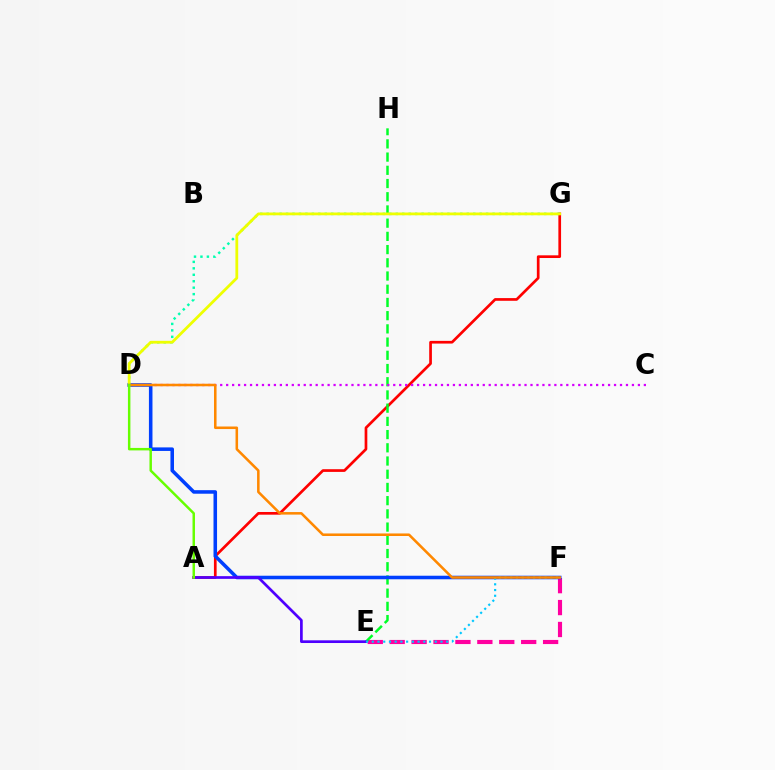{('A', 'G'): [{'color': '#ff0000', 'line_style': 'solid', 'thickness': 1.94}], ('D', 'G'): [{'color': '#00ffaf', 'line_style': 'dotted', 'thickness': 1.75}, {'color': '#eeff00', 'line_style': 'solid', 'thickness': 2.0}], ('E', 'F'): [{'color': '#ff00a0', 'line_style': 'dashed', 'thickness': 2.98}, {'color': '#00c7ff', 'line_style': 'dotted', 'thickness': 1.56}], ('E', 'H'): [{'color': '#00ff27', 'line_style': 'dashed', 'thickness': 1.8}], ('C', 'D'): [{'color': '#d600ff', 'line_style': 'dotted', 'thickness': 1.62}], ('D', 'F'): [{'color': '#003fff', 'line_style': 'solid', 'thickness': 2.55}, {'color': '#ff8800', 'line_style': 'solid', 'thickness': 1.83}], ('A', 'E'): [{'color': '#4f00ff', 'line_style': 'solid', 'thickness': 1.94}], ('A', 'D'): [{'color': '#66ff00', 'line_style': 'solid', 'thickness': 1.78}]}